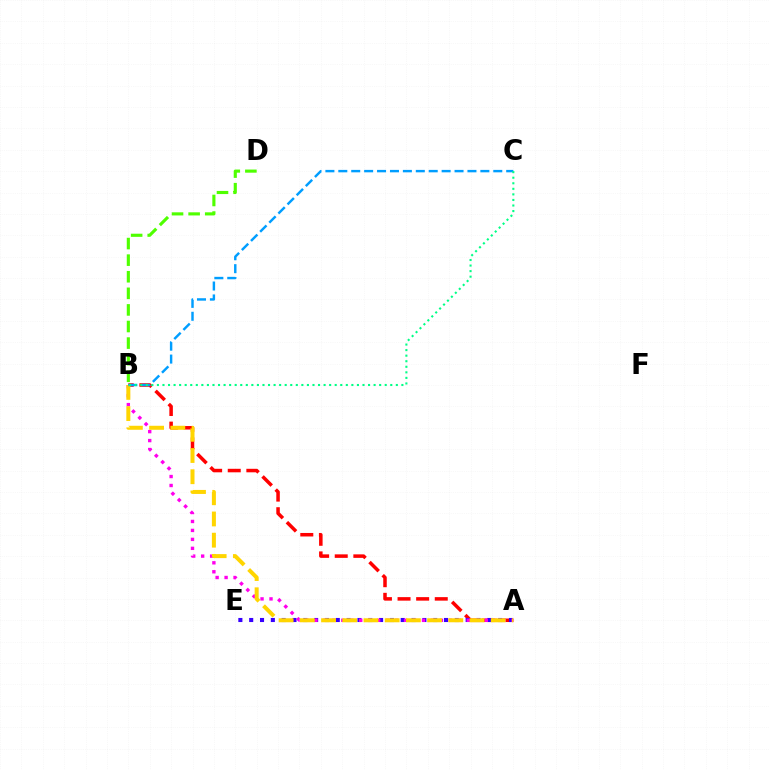{('A', 'B'): [{'color': '#ff0000', 'line_style': 'dashed', 'thickness': 2.53}, {'color': '#ff00ed', 'line_style': 'dotted', 'thickness': 2.44}, {'color': '#ffd500', 'line_style': 'dashed', 'thickness': 2.88}], ('A', 'E'): [{'color': '#3700ff', 'line_style': 'dotted', 'thickness': 2.94}], ('B', 'C'): [{'color': '#009eff', 'line_style': 'dashed', 'thickness': 1.75}, {'color': '#00ff86', 'line_style': 'dotted', 'thickness': 1.51}], ('B', 'D'): [{'color': '#4fff00', 'line_style': 'dashed', 'thickness': 2.25}]}